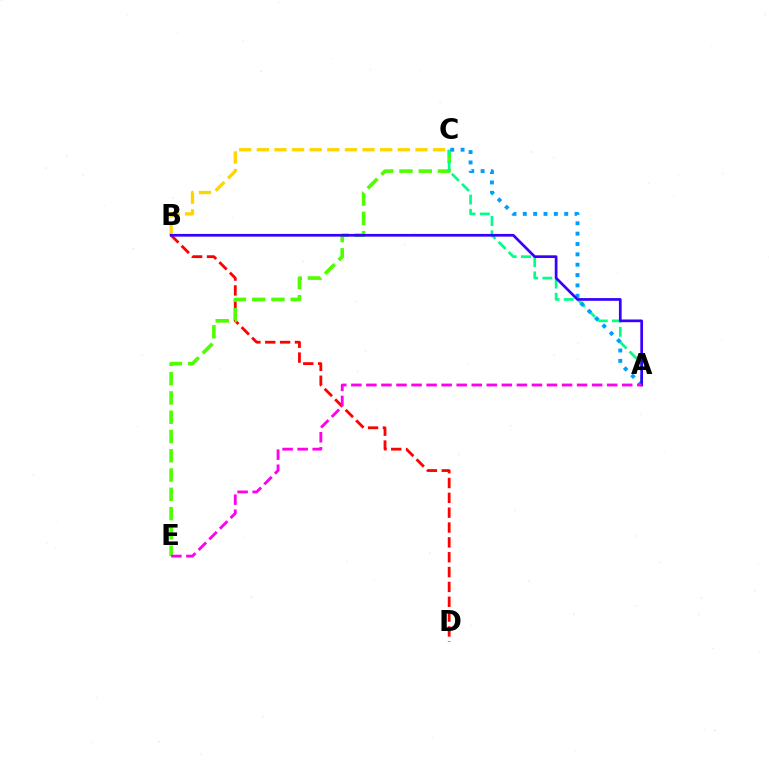{('B', 'D'): [{'color': '#ff0000', 'line_style': 'dashed', 'thickness': 2.02}], ('C', 'E'): [{'color': '#4fff00', 'line_style': 'dashed', 'thickness': 2.62}], ('A', 'C'): [{'color': '#00ff86', 'line_style': 'dashed', 'thickness': 1.94}, {'color': '#009eff', 'line_style': 'dotted', 'thickness': 2.81}], ('B', 'C'): [{'color': '#ffd500', 'line_style': 'dashed', 'thickness': 2.39}], ('A', 'B'): [{'color': '#3700ff', 'line_style': 'solid', 'thickness': 1.95}], ('A', 'E'): [{'color': '#ff00ed', 'line_style': 'dashed', 'thickness': 2.04}]}